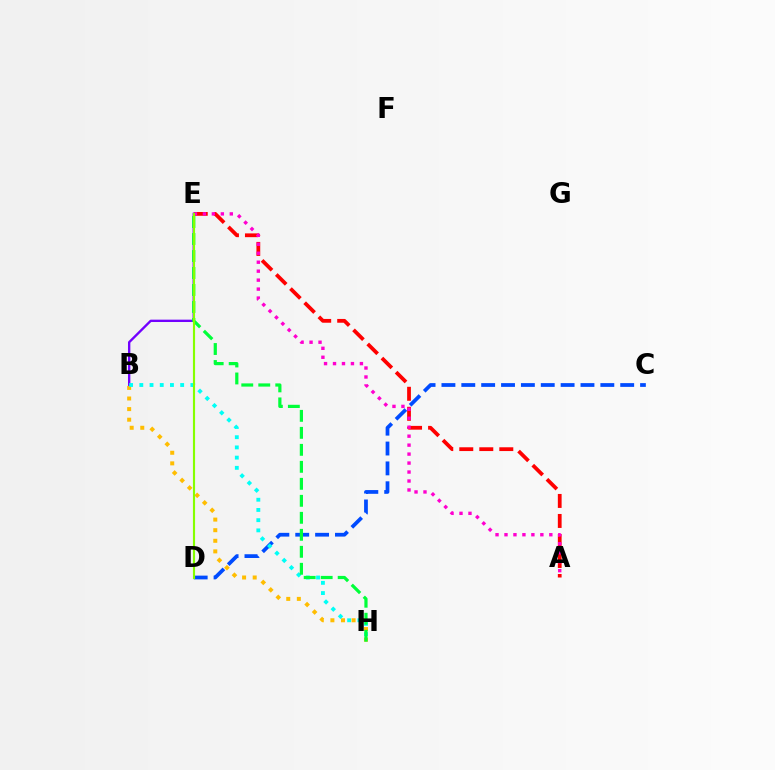{('A', 'E'): [{'color': '#ff0000', 'line_style': 'dashed', 'thickness': 2.72}, {'color': '#ff00cf', 'line_style': 'dotted', 'thickness': 2.44}], ('B', 'E'): [{'color': '#7200ff', 'line_style': 'solid', 'thickness': 1.69}], ('C', 'D'): [{'color': '#004bff', 'line_style': 'dashed', 'thickness': 2.7}], ('B', 'H'): [{'color': '#ffbd00', 'line_style': 'dotted', 'thickness': 2.88}, {'color': '#00fff6', 'line_style': 'dotted', 'thickness': 2.77}], ('E', 'H'): [{'color': '#00ff39', 'line_style': 'dashed', 'thickness': 2.31}], ('D', 'E'): [{'color': '#84ff00', 'line_style': 'solid', 'thickness': 1.53}]}